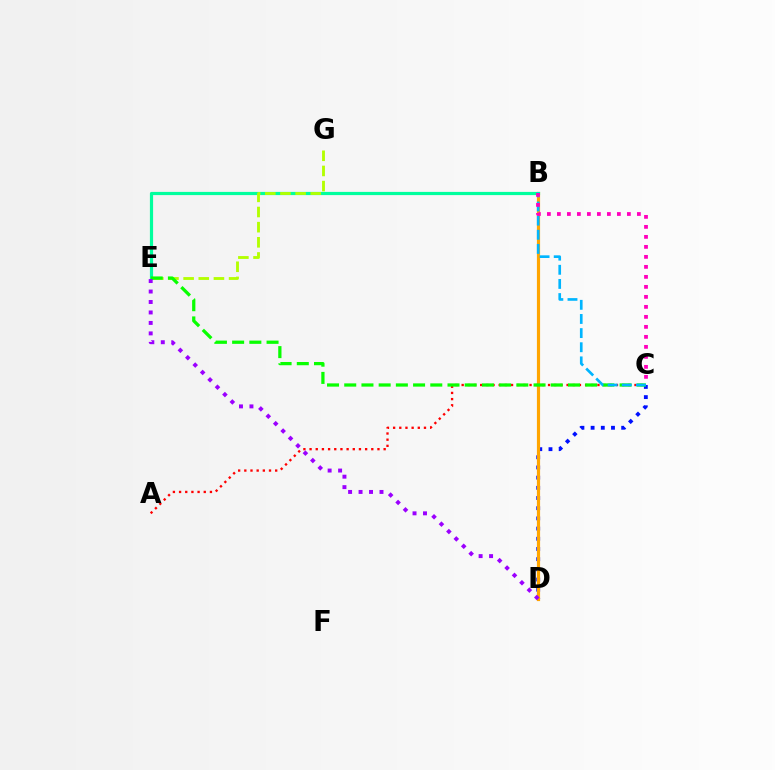{('C', 'D'): [{'color': '#0010ff', 'line_style': 'dotted', 'thickness': 2.77}], ('B', 'D'): [{'color': '#ffa500', 'line_style': 'solid', 'thickness': 2.29}], ('B', 'E'): [{'color': '#00ff9d', 'line_style': 'solid', 'thickness': 2.3}], ('A', 'C'): [{'color': '#ff0000', 'line_style': 'dotted', 'thickness': 1.68}], ('E', 'G'): [{'color': '#b3ff00', 'line_style': 'dashed', 'thickness': 2.06}], ('C', 'E'): [{'color': '#08ff00', 'line_style': 'dashed', 'thickness': 2.34}], ('B', 'C'): [{'color': '#00b5ff', 'line_style': 'dashed', 'thickness': 1.92}, {'color': '#ff00bd', 'line_style': 'dotted', 'thickness': 2.72}], ('D', 'E'): [{'color': '#9b00ff', 'line_style': 'dotted', 'thickness': 2.84}]}